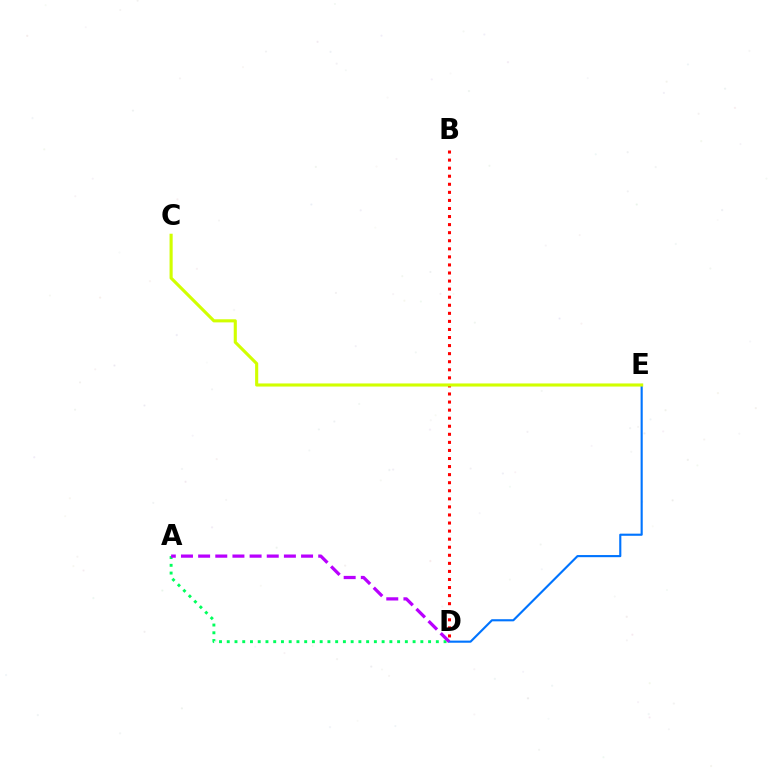{('B', 'D'): [{'color': '#ff0000', 'line_style': 'dotted', 'thickness': 2.19}], ('A', 'D'): [{'color': '#00ff5c', 'line_style': 'dotted', 'thickness': 2.1}, {'color': '#b900ff', 'line_style': 'dashed', 'thickness': 2.33}], ('D', 'E'): [{'color': '#0074ff', 'line_style': 'solid', 'thickness': 1.53}], ('C', 'E'): [{'color': '#d1ff00', 'line_style': 'solid', 'thickness': 2.24}]}